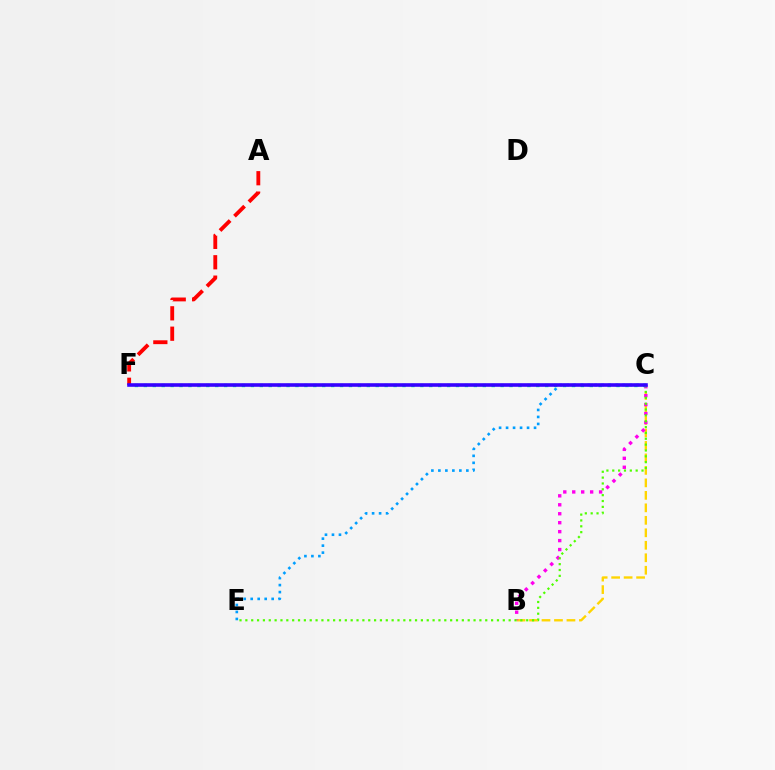{('B', 'C'): [{'color': '#ffd500', 'line_style': 'dashed', 'thickness': 1.7}, {'color': '#ff00ed', 'line_style': 'dotted', 'thickness': 2.43}], ('C', 'E'): [{'color': '#009eff', 'line_style': 'dotted', 'thickness': 1.9}, {'color': '#4fff00', 'line_style': 'dotted', 'thickness': 1.59}], ('C', 'F'): [{'color': '#00ff86', 'line_style': 'dotted', 'thickness': 2.42}, {'color': '#3700ff', 'line_style': 'solid', 'thickness': 2.59}], ('A', 'F'): [{'color': '#ff0000', 'line_style': 'dashed', 'thickness': 2.77}]}